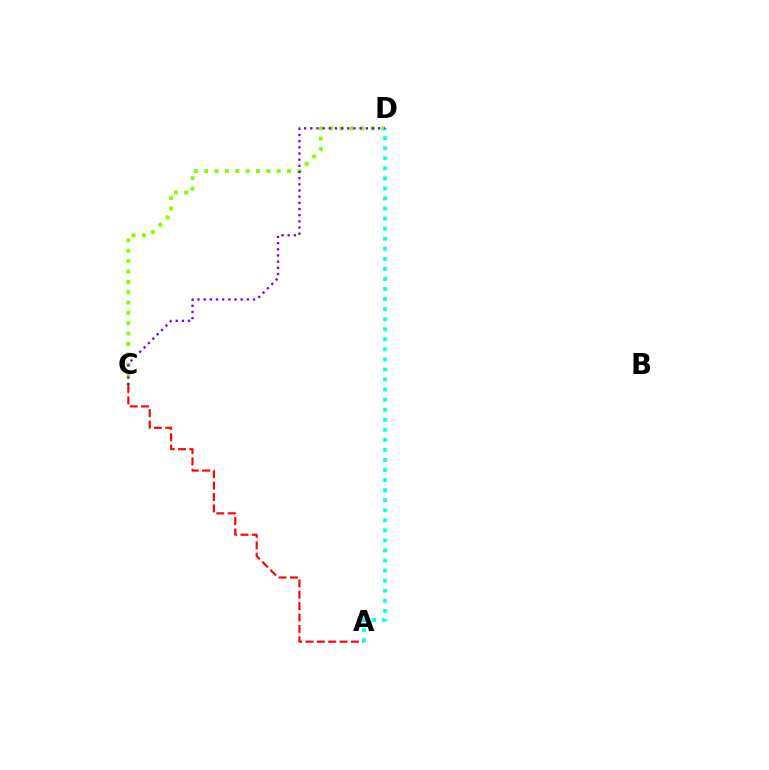{('C', 'D'): [{'color': '#84ff00', 'line_style': 'dotted', 'thickness': 2.81}, {'color': '#7200ff', 'line_style': 'dotted', 'thickness': 1.68}], ('A', 'C'): [{'color': '#ff0000', 'line_style': 'dashed', 'thickness': 1.55}], ('A', 'D'): [{'color': '#00fff6', 'line_style': 'dotted', 'thickness': 2.73}]}